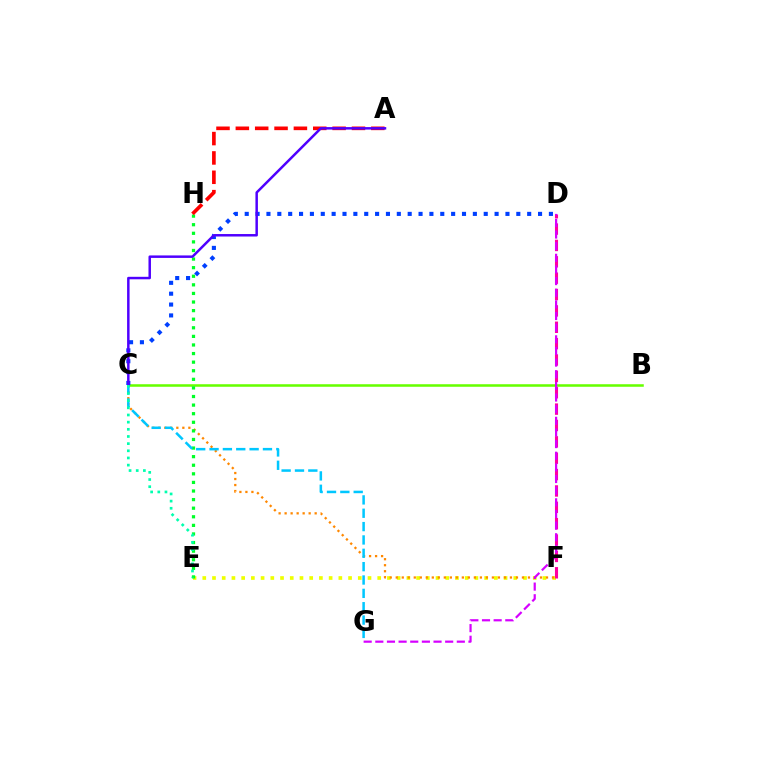{('B', 'C'): [{'color': '#66ff00', 'line_style': 'solid', 'thickness': 1.83}], ('E', 'F'): [{'color': '#eeff00', 'line_style': 'dotted', 'thickness': 2.64}], ('D', 'F'): [{'color': '#ff00a0', 'line_style': 'dashed', 'thickness': 2.22}], ('C', 'F'): [{'color': '#ff8800', 'line_style': 'dotted', 'thickness': 1.63}], ('D', 'G'): [{'color': '#d600ff', 'line_style': 'dashed', 'thickness': 1.58}], ('E', 'H'): [{'color': '#00ff27', 'line_style': 'dotted', 'thickness': 2.33}], ('A', 'H'): [{'color': '#ff0000', 'line_style': 'dashed', 'thickness': 2.63}], ('C', 'G'): [{'color': '#00c7ff', 'line_style': 'dashed', 'thickness': 1.81}], ('C', 'D'): [{'color': '#003fff', 'line_style': 'dotted', 'thickness': 2.95}], ('A', 'C'): [{'color': '#4f00ff', 'line_style': 'solid', 'thickness': 1.79}], ('C', 'E'): [{'color': '#00ffaf', 'line_style': 'dotted', 'thickness': 1.95}]}